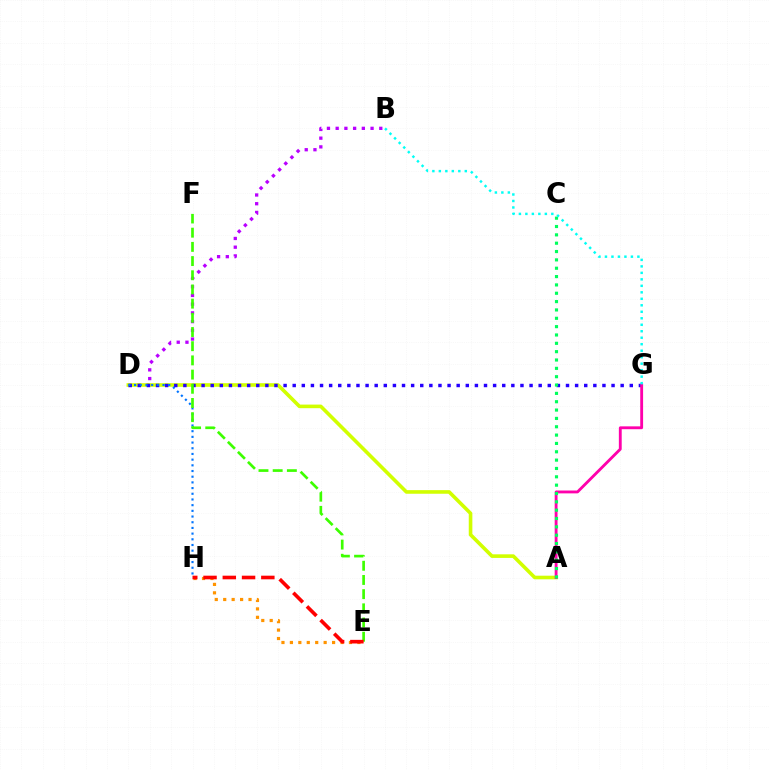{('B', 'D'): [{'color': '#b900ff', 'line_style': 'dotted', 'thickness': 2.37}], ('A', 'D'): [{'color': '#d1ff00', 'line_style': 'solid', 'thickness': 2.6}], ('D', 'G'): [{'color': '#2500ff', 'line_style': 'dotted', 'thickness': 2.48}], ('E', 'H'): [{'color': '#ff9400', 'line_style': 'dotted', 'thickness': 2.29}, {'color': '#ff0000', 'line_style': 'dashed', 'thickness': 2.62}], ('D', 'H'): [{'color': '#0074ff', 'line_style': 'dotted', 'thickness': 1.55}], ('E', 'F'): [{'color': '#3dff00', 'line_style': 'dashed', 'thickness': 1.93}], ('A', 'G'): [{'color': '#ff00ac', 'line_style': 'solid', 'thickness': 2.05}], ('A', 'C'): [{'color': '#00ff5c', 'line_style': 'dotted', 'thickness': 2.27}], ('B', 'G'): [{'color': '#00fff6', 'line_style': 'dotted', 'thickness': 1.76}]}